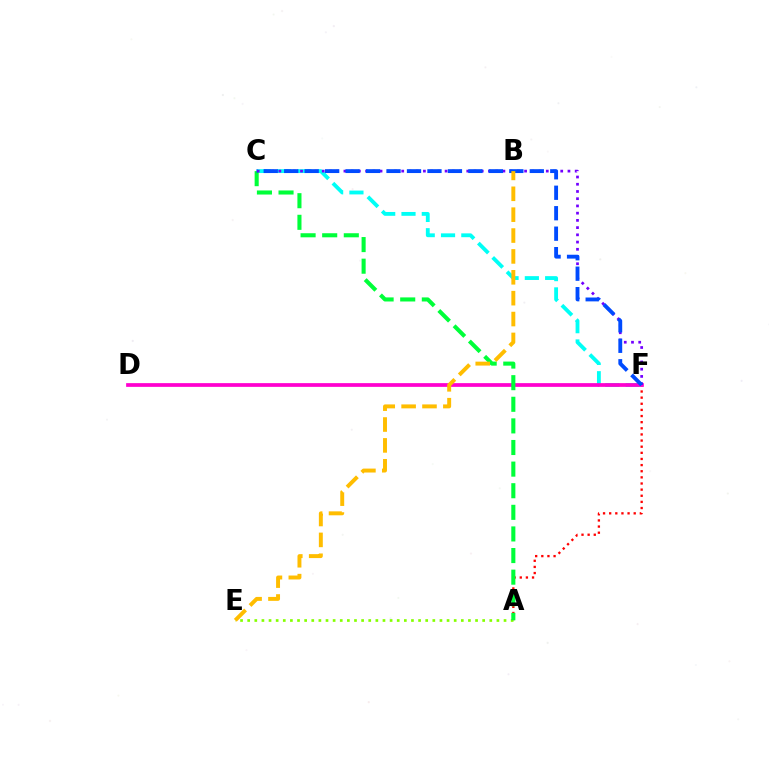{('A', 'F'): [{'color': '#ff0000', 'line_style': 'dotted', 'thickness': 1.67}], ('A', 'E'): [{'color': '#84ff00', 'line_style': 'dotted', 'thickness': 1.93}], ('C', 'F'): [{'color': '#00fff6', 'line_style': 'dashed', 'thickness': 2.76}, {'color': '#7200ff', 'line_style': 'dotted', 'thickness': 1.96}, {'color': '#004bff', 'line_style': 'dashed', 'thickness': 2.78}], ('D', 'F'): [{'color': '#ff00cf', 'line_style': 'solid', 'thickness': 2.68}], ('A', 'C'): [{'color': '#00ff39', 'line_style': 'dashed', 'thickness': 2.94}], ('B', 'E'): [{'color': '#ffbd00', 'line_style': 'dashed', 'thickness': 2.84}]}